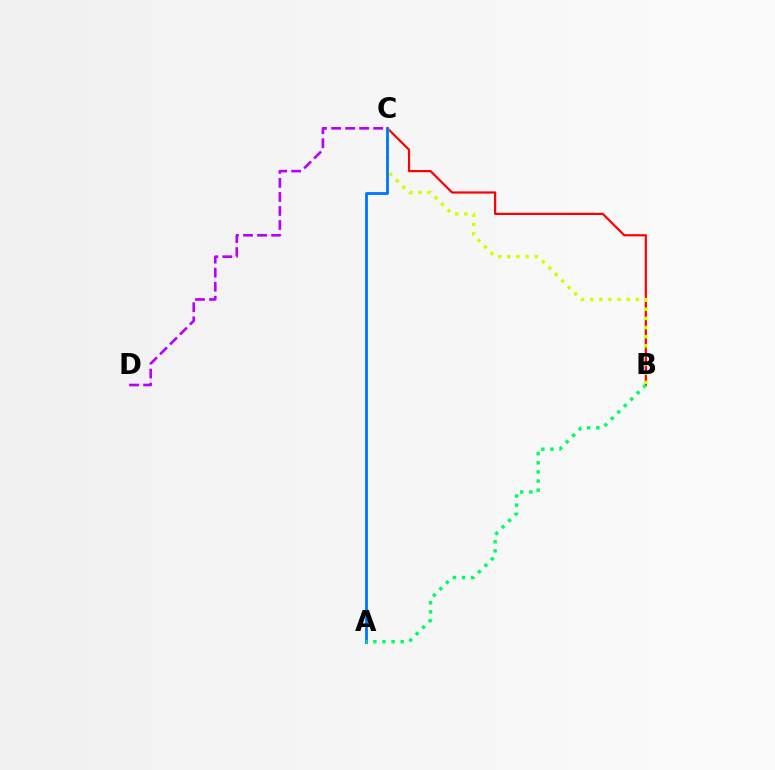{('B', 'C'): [{'color': '#ff0000', 'line_style': 'solid', 'thickness': 1.59}, {'color': '#d1ff00', 'line_style': 'dotted', 'thickness': 2.48}], ('C', 'D'): [{'color': '#b900ff', 'line_style': 'dashed', 'thickness': 1.91}], ('A', 'C'): [{'color': '#0074ff', 'line_style': 'solid', 'thickness': 2.01}], ('A', 'B'): [{'color': '#00ff5c', 'line_style': 'dotted', 'thickness': 2.48}]}